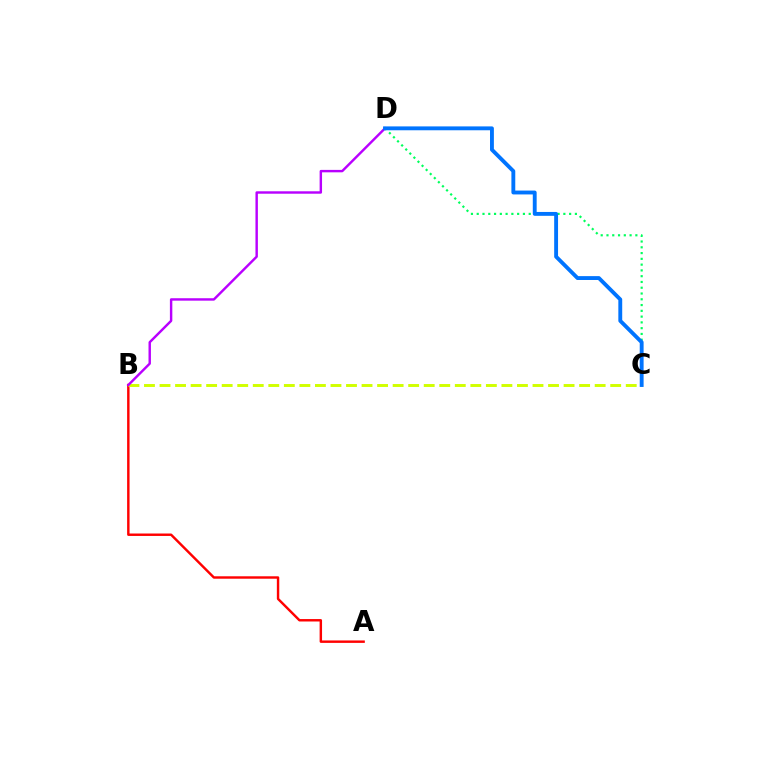{('A', 'B'): [{'color': '#ff0000', 'line_style': 'solid', 'thickness': 1.75}], ('C', 'D'): [{'color': '#00ff5c', 'line_style': 'dotted', 'thickness': 1.57}, {'color': '#0074ff', 'line_style': 'solid', 'thickness': 2.79}], ('B', 'C'): [{'color': '#d1ff00', 'line_style': 'dashed', 'thickness': 2.11}], ('B', 'D'): [{'color': '#b900ff', 'line_style': 'solid', 'thickness': 1.75}]}